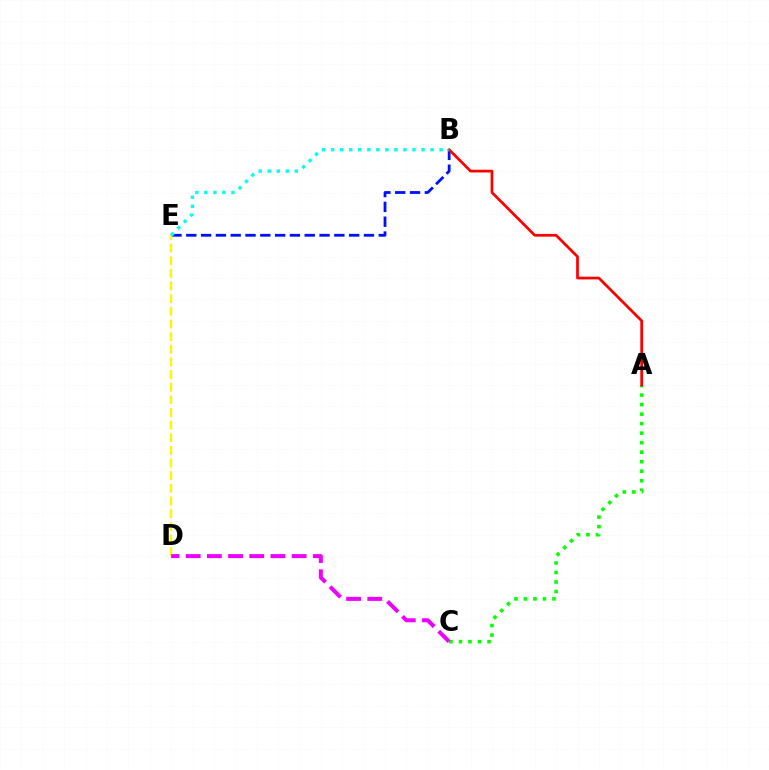{('B', 'E'): [{'color': '#0010ff', 'line_style': 'dashed', 'thickness': 2.01}, {'color': '#00fff6', 'line_style': 'dotted', 'thickness': 2.45}], ('D', 'E'): [{'color': '#fcf500', 'line_style': 'dashed', 'thickness': 1.72}], ('A', 'C'): [{'color': '#08ff00', 'line_style': 'dotted', 'thickness': 2.59}], ('A', 'B'): [{'color': '#ff0000', 'line_style': 'solid', 'thickness': 1.96}], ('C', 'D'): [{'color': '#ee00ff', 'line_style': 'dashed', 'thickness': 2.88}]}